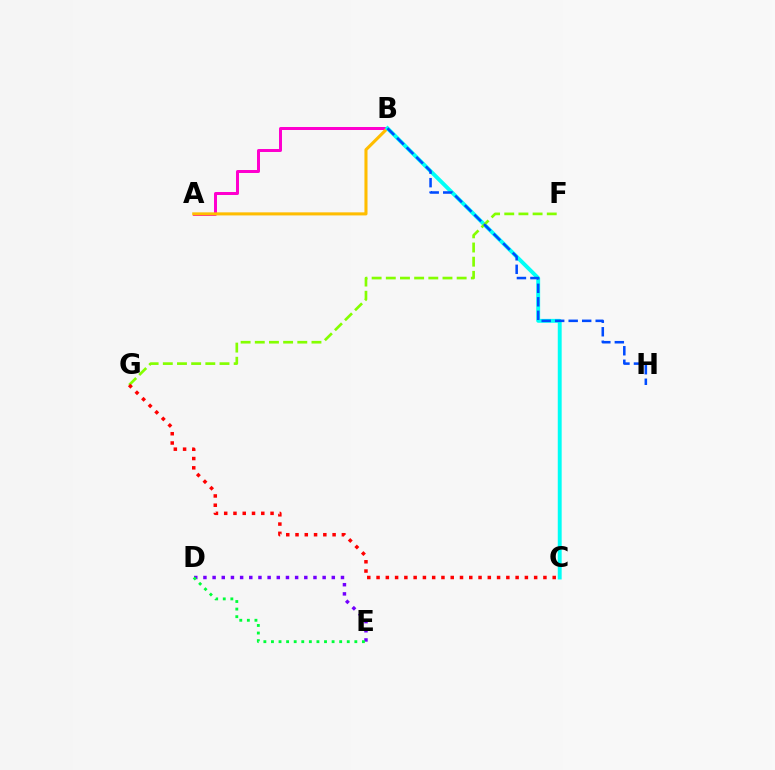{('A', 'B'): [{'color': '#ff00cf', 'line_style': 'solid', 'thickness': 2.15}, {'color': '#ffbd00', 'line_style': 'solid', 'thickness': 2.21}], ('D', 'E'): [{'color': '#7200ff', 'line_style': 'dotted', 'thickness': 2.49}, {'color': '#00ff39', 'line_style': 'dotted', 'thickness': 2.06}], ('B', 'C'): [{'color': '#00fff6', 'line_style': 'solid', 'thickness': 2.8}], ('F', 'G'): [{'color': '#84ff00', 'line_style': 'dashed', 'thickness': 1.93}], ('C', 'G'): [{'color': '#ff0000', 'line_style': 'dotted', 'thickness': 2.52}], ('B', 'H'): [{'color': '#004bff', 'line_style': 'dashed', 'thickness': 1.83}]}